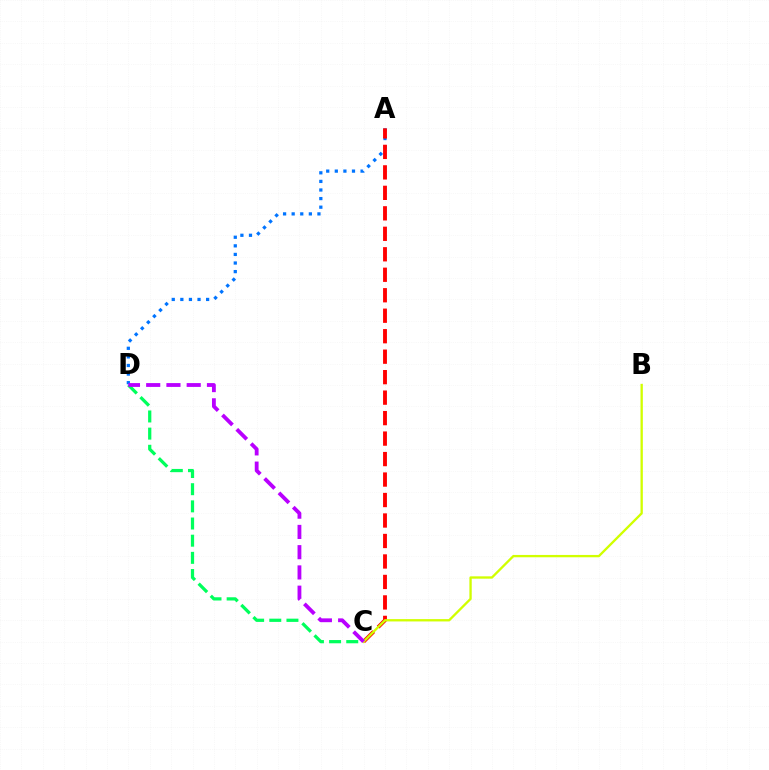{('C', 'D'): [{'color': '#00ff5c', 'line_style': 'dashed', 'thickness': 2.33}, {'color': '#b900ff', 'line_style': 'dashed', 'thickness': 2.75}], ('A', 'D'): [{'color': '#0074ff', 'line_style': 'dotted', 'thickness': 2.33}], ('A', 'C'): [{'color': '#ff0000', 'line_style': 'dashed', 'thickness': 2.78}], ('B', 'C'): [{'color': '#d1ff00', 'line_style': 'solid', 'thickness': 1.68}]}